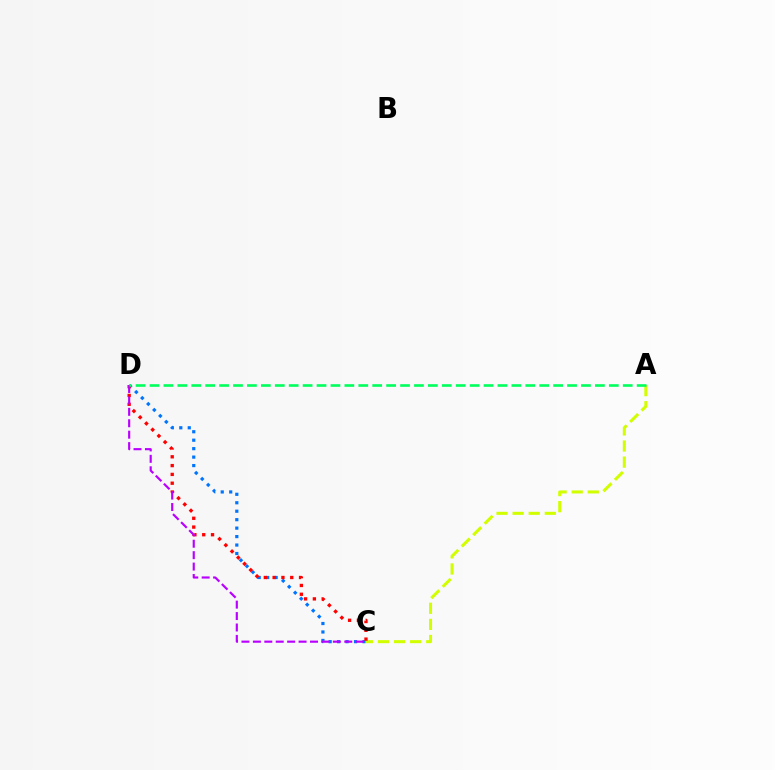{('A', 'C'): [{'color': '#d1ff00', 'line_style': 'dashed', 'thickness': 2.19}], ('C', 'D'): [{'color': '#0074ff', 'line_style': 'dotted', 'thickness': 2.3}, {'color': '#ff0000', 'line_style': 'dotted', 'thickness': 2.39}, {'color': '#b900ff', 'line_style': 'dashed', 'thickness': 1.55}], ('A', 'D'): [{'color': '#00ff5c', 'line_style': 'dashed', 'thickness': 1.89}]}